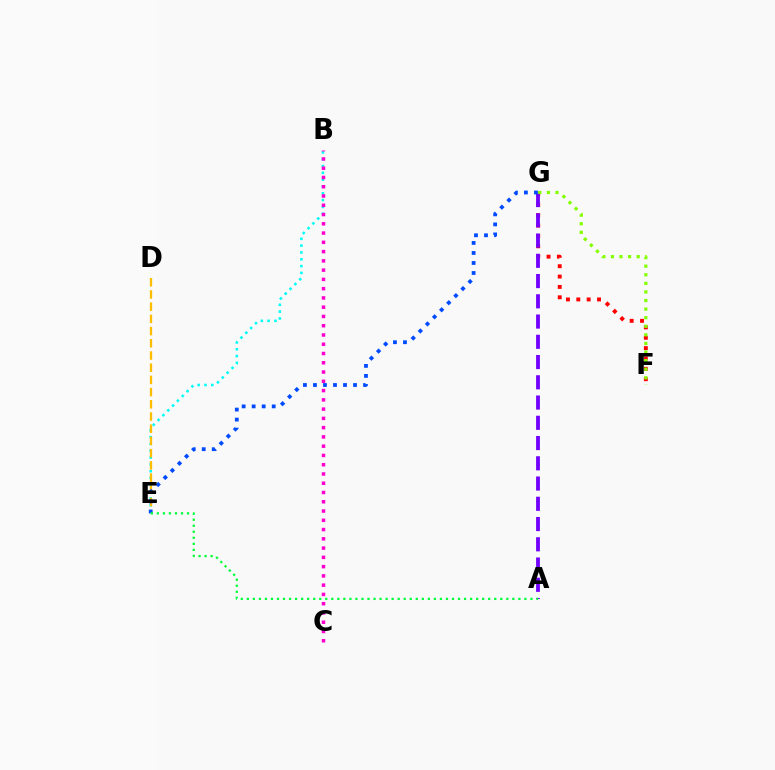{('B', 'E'): [{'color': '#00fff6', 'line_style': 'dotted', 'thickness': 1.85}], ('B', 'C'): [{'color': '#ff00cf', 'line_style': 'dotted', 'thickness': 2.52}], ('F', 'G'): [{'color': '#ff0000', 'line_style': 'dotted', 'thickness': 2.82}, {'color': '#84ff00', 'line_style': 'dotted', 'thickness': 2.33}], ('D', 'E'): [{'color': '#ffbd00', 'line_style': 'dashed', 'thickness': 1.66}], ('A', 'G'): [{'color': '#7200ff', 'line_style': 'dashed', 'thickness': 2.75}], ('E', 'G'): [{'color': '#004bff', 'line_style': 'dotted', 'thickness': 2.72}], ('A', 'E'): [{'color': '#00ff39', 'line_style': 'dotted', 'thickness': 1.64}]}